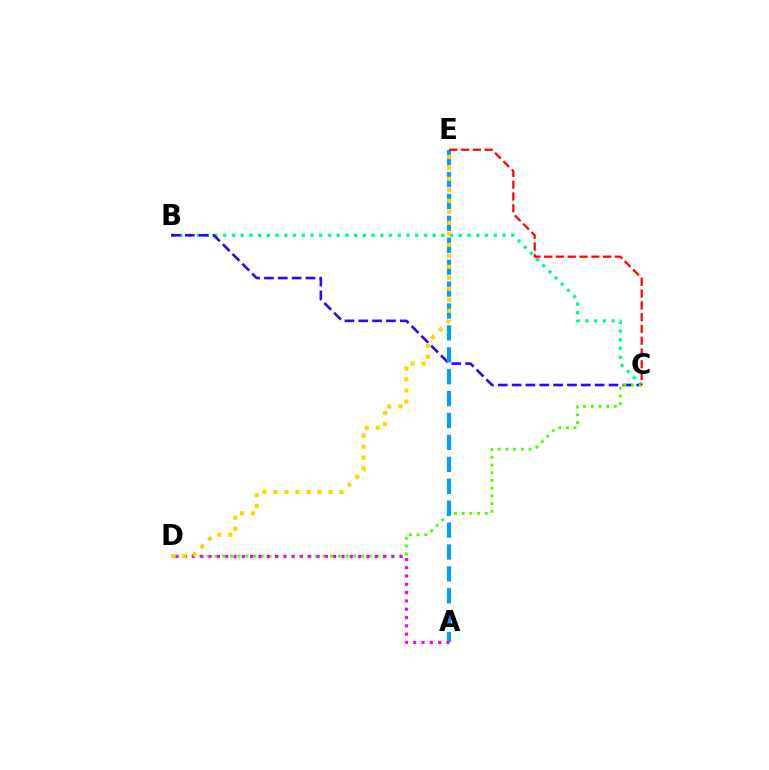{('B', 'C'): [{'color': '#00ff86', 'line_style': 'dotted', 'thickness': 2.37}, {'color': '#3700ff', 'line_style': 'dashed', 'thickness': 1.88}], ('C', 'D'): [{'color': '#4fff00', 'line_style': 'dotted', 'thickness': 2.09}], ('A', 'E'): [{'color': '#009eff', 'line_style': 'dashed', 'thickness': 2.98}], ('C', 'E'): [{'color': '#ff0000', 'line_style': 'dashed', 'thickness': 1.6}], ('A', 'D'): [{'color': '#ff00ed', 'line_style': 'dotted', 'thickness': 2.26}], ('D', 'E'): [{'color': '#ffd500', 'line_style': 'dotted', 'thickness': 2.99}]}